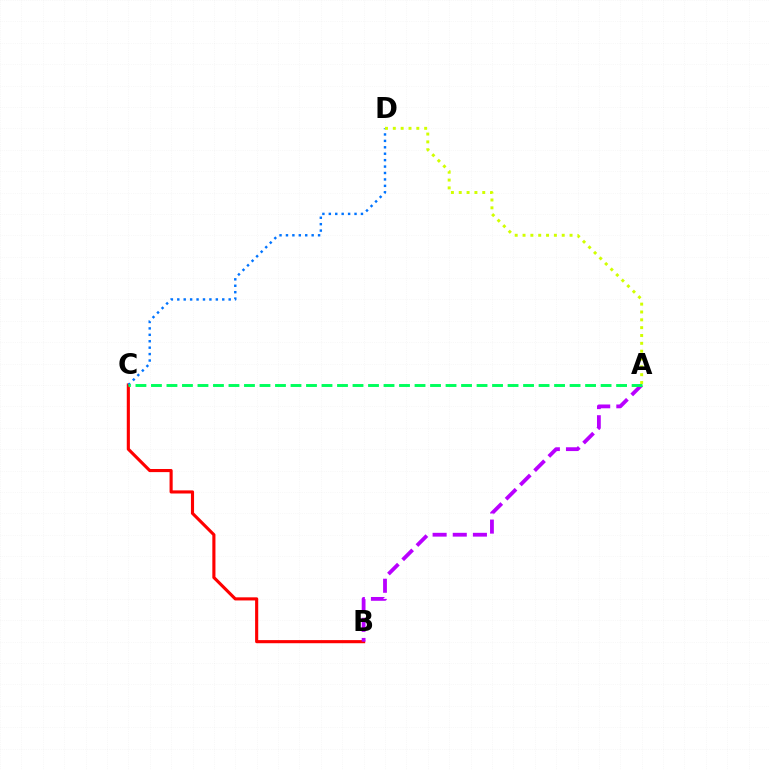{('B', 'C'): [{'color': '#ff0000', 'line_style': 'solid', 'thickness': 2.25}], ('A', 'B'): [{'color': '#b900ff', 'line_style': 'dashed', 'thickness': 2.74}], ('C', 'D'): [{'color': '#0074ff', 'line_style': 'dotted', 'thickness': 1.75}], ('A', 'C'): [{'color': '#00ff5c', 'line_style': 'dashed', 'thickness': 2.11}], ('A', 'D'): [{'color': '#d1ff00', 'line_style': 'dotted', 'thickness': 2.13}]}